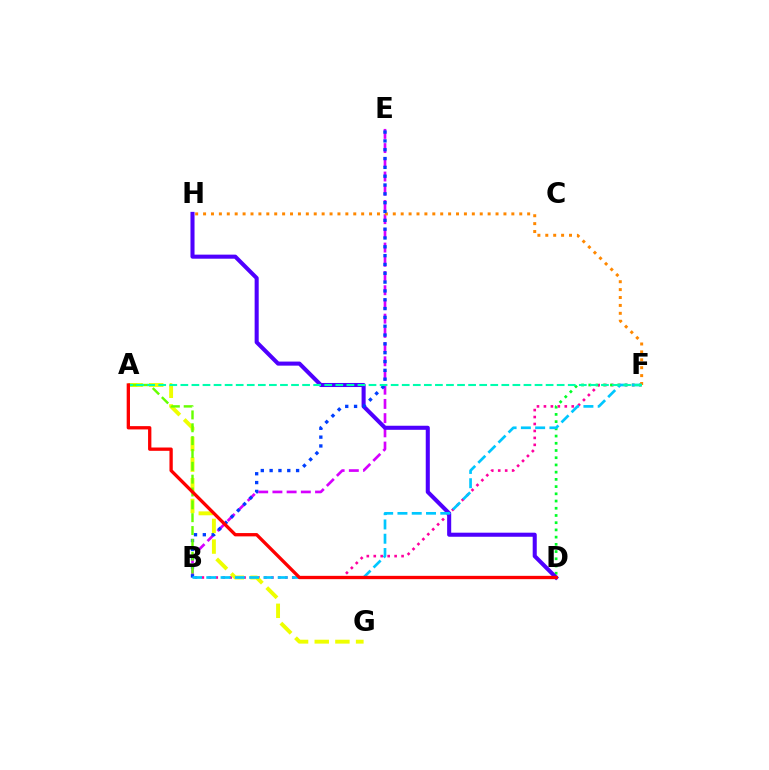{('B', 'F'): [{'color': '#ff00a0', 'line_style': 'dotted', 'thickness': 1.89}, {'color': '#00c7ff', 'line_style': 'dashed', 'thickness': 1.94}], ('B', 'E'): [{'color': '#d600ff', 'line_style': 'dashed', 'thickness': 1.93}, {'color': '#003fff', 'line_style': 'dotted', 'thickness': 2.4}], ('D', 'F'): [{'color': '#00ff27', 'line_style': 'dotted', 'thickness': 1.96}], ('F', 'H'): [{'color': '#ff8800', 'line_style': 'dotted', 'thickness': 2.15}], ('D', 'H'): [{'color': '#4f00ff', 'line_style': 'solid', 'thickness': 2.93}], ('A', 'G'): [{'color': '#eeff00', 'line_style': 'dashed', 'thickness': 2.81}], ('A', 'B'): [{'color': '#66ff00', 'line_style': 'dashed', 'thickness': 1.75}], ('A', 'F'): [{'color': '#00ffaf', 'line_style': 'dashed', 'thickness': 1.5}], ('A', 'D'): [{'color': '#ff0000', 'line_style': 'solid', 'thickness': 2.38}]}